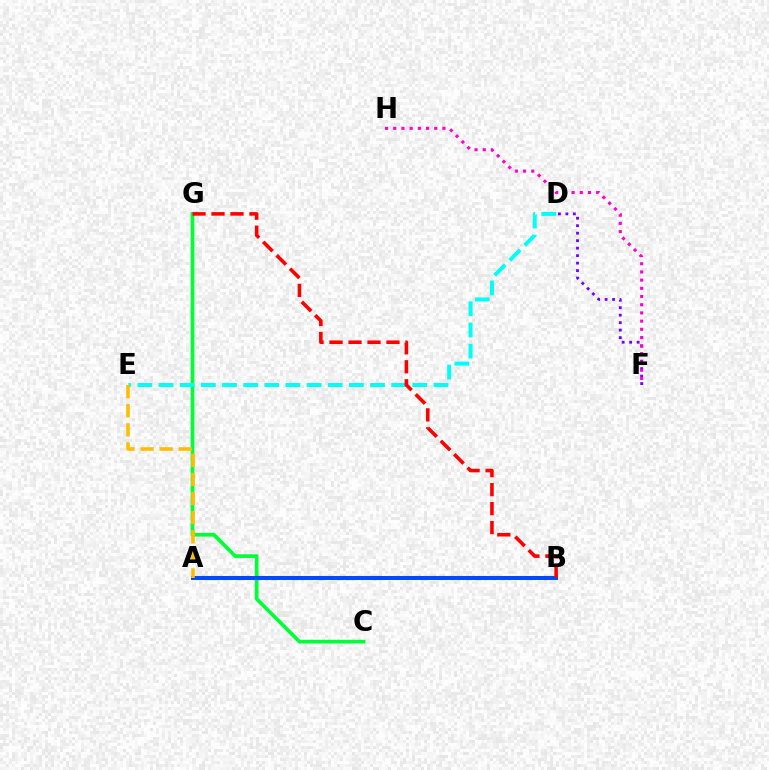{('C', 'G'): [{'color': '#00ff39', 'line_style': 'solid', 'thickness': 2.67}], ('D', 'F'): [{'color': '#7200ff', 'line_style': 'dotted', 'thickness': 2.03}], ('A', 'B'): [{'color': '#84ff00', 'line_style': 'dashed', 'thickness': 1.51}, {'color': '#004bff', 'line_style': 'solid', 'thickness': 2.91}], ('F', 'H'): [{'color': '#ff00cf', 'line_style': 'dotted', 'thickness': 2.23}], ('D', 'E'): [{'color': '#00fff6', 'line_style': 'dashed', 'thickness': 2.87}], ('B', 'G'): [{'color': '#ff0000', 'line_style': 'dashed', 'thickness': 2.58}], ('A', 'E'): [{'color': '#ffbd00', 'line_style': 'dashed', 'thickness': 2.59}]}